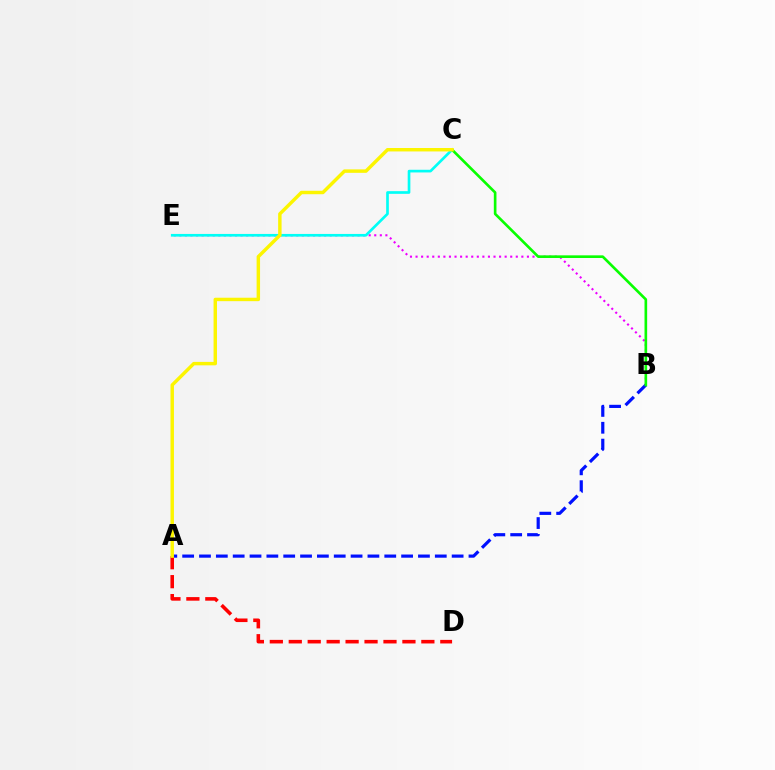{('B', 'E'): [{'color': '#ee00ff', 'line_style': 'dotted', 'thickness': 1.51}], ('A', 'B'): [{'color': '#0010ff', 'line_style': 'dashed', 'thickness': 2.29}], ('C', 'E'): [{'color': '#00fff6', 'line_style': 'solid', 'thickness': 1.92}], ('B', 'C'): [{'color': '#08ff00', 'line_style': 'solid', 'thickness': 1.9}], ('A', 'D'): [{'color': '#ff0000', 'line_style': 'dashed', 'thickness': 2.57}], ('A', 'C'): [{'color': '#fcf500', 'line_style': 'solid', 'thickness': 2.48}]}